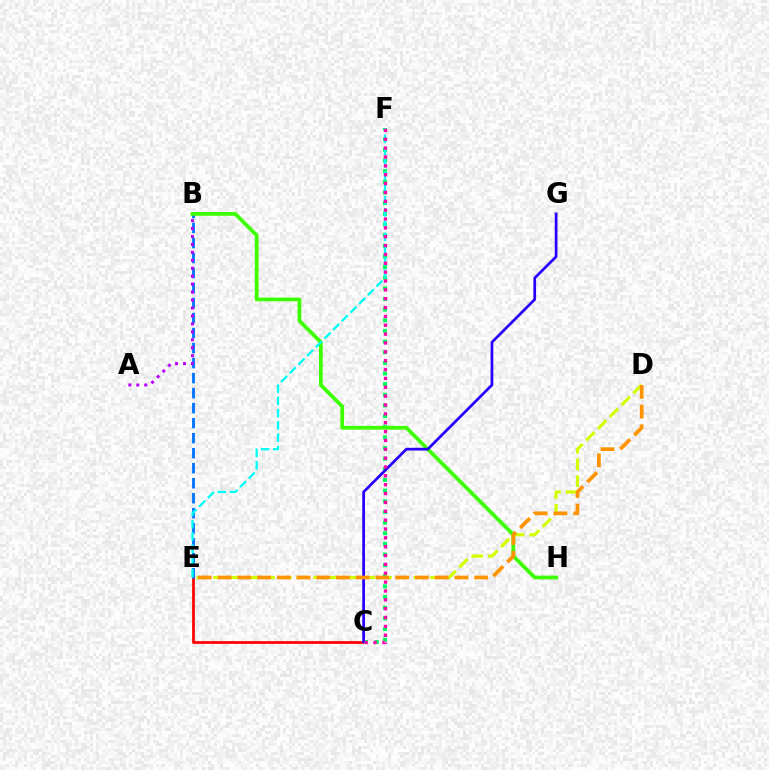{('D', 'E'): [{'color': '#d1ff00', 'line_style': 'dashed', 'thickness': 2.27}, {'color': '#ff9400', 'line_style': 'dashed', 'thickness': 2.68}], ('C', 'E'): [{'color': '#ff0000', 'line_style': 'solid', 'thickness': 1.97}], ('C', 'F'): [{'color': '#00ff5c', 'line_style': 'dotted', 'thickness': 2.89}, {'color': '#ff00ac', 'line_style': 'dotted', 'thickness': 2.41}], ('B', 'E'): [{'color': '#0074ff', 'line_style': 'dashed', 'thickness': 2.04}], ('A', 'B'): [{'color': '#b900ff', 'line_style': 'dotted', 'thickness': 2.16}], ('B', 'H'): [{'color': '#3dff00', 'line_style': 'solid', 'thickness': 2.69}], ('C', 'G'): [{'color': '#2500ff', 'line_style': 'solid', 'thickness': 1.96}], ('E', 'F'): [{'color': '#00fff6', 'line_style': 'dashed', 'thickness': 1.66}]}